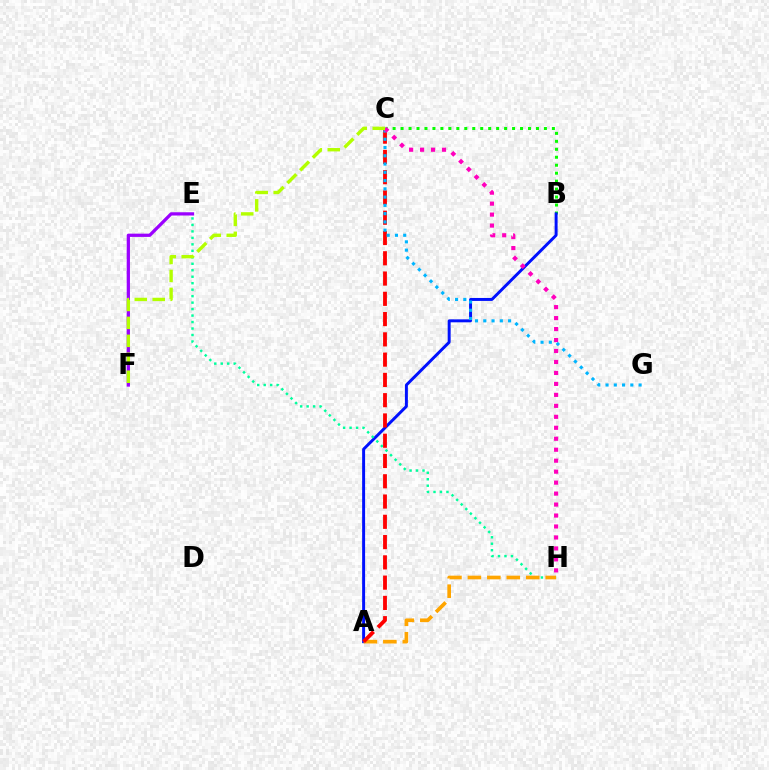{('B', 'C'): [{'color': '#08ff00', 'line_style': 'dotted', 'thickness': 2.16}], ('E', 'F'): [{'color': '#9b00ff', 'line_style': 'solid', 'thickness': 2.35}], ('A', 'B'): [{'color': '#0010ff', 'line_style': 'solid', 'thickness': 2.13}], ('E', 'H'): [{'color': '#00ff9d', 'line_style': 'dotted', 'thickness': 1.76}], ('A', 'H'): [{'color': '#ffa500', 'line_style': 'dashed', 'thickness': 2.64}], ('A', 'C'): [{'color': '#ff0000', 'line_style': 'dashed', 'thickness': 2.75}], ('C', 'G'): [{'color': '#00b5ff', 'line_style': 'dotted', 'thickness': 2.25}], ('C', 'H'): [{'color': '#ff00bd', 'line_style': 'dotted', 'thickness': 2.98}], ('C', 'F'): [{'color': '#b3ff00', 'line_style': 'dashed', 'thickness': 2.44}]}